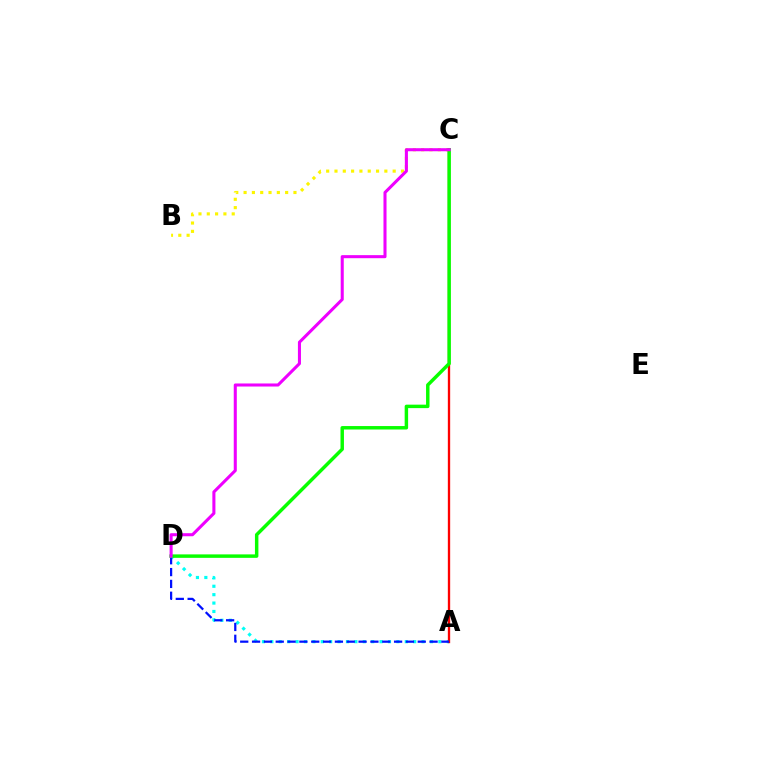{('B', 'C'): [{'color': '#fcf500', 'line_style': 'dotted', 'thickness': 2.26}], ('A', 'D'): [{'color': '#00fff6', 'line_style': 'dotted', 'thickness': 2.28}, {'color': '#0010ff', 'line_style': 'dashed', 'thickness': 1.61}], ('A', 'C'): [{'color': '#ff0000', 'line_style': 'solid', 'thickness': 1.68}], ('C', 'D'): [{'color': '#08ff00', 'line_style': 'solid', 'thickness': 2.49}, {'color': '#ee00ff', 'line_style': 'solid', 'thickness': 2.2}]}